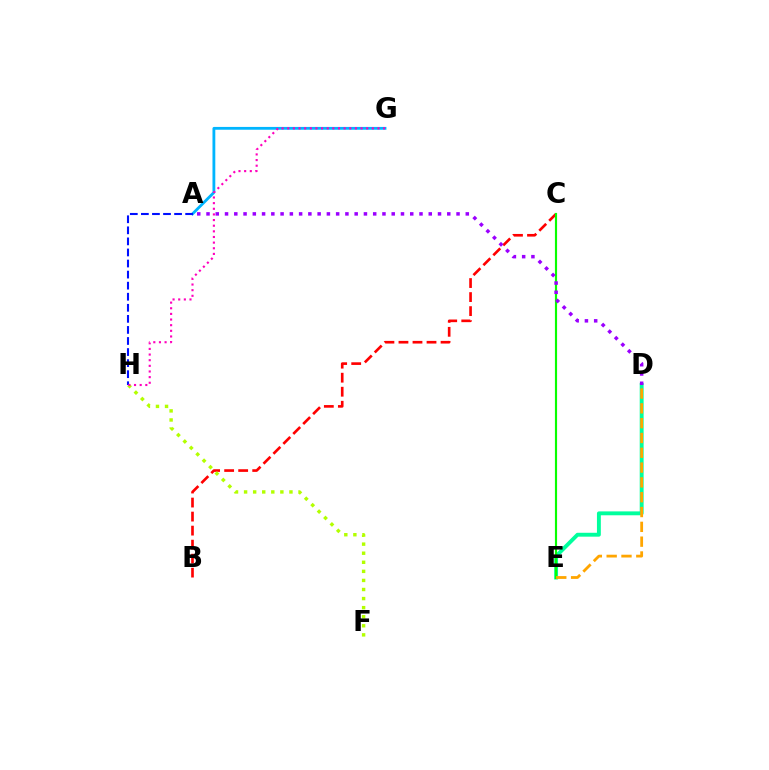{('B', 'C'): [{'color': '#ff0000', 'line_style': 'dashed', 'thickness': 1.91}], ('D', 'E'): [{'color': '#00ff9d', 'line_style': 'solid', 'thickness': 2.8}, {'color': '#ffa500', 'line_style': 'dashed', 'thickness': 2.01}], ('C', 'E'): [{'color': '#08ff00', 'line_style': 'solid', 'thickness': 1.55}], ('F', 'H'): [{'color': '#b3ff00', 'line_style': 'dotted', 'thickness': 2.46}], ('A', 'G'): [{'color': '#00b5ff', 'line_style': 'solid', 'thickness': 2.03}], ('A', 'H'): [{'color': '#0010ff', 'line_style': 'dashed', 'thickness': 1.5}], ('A', 'D'): [{'color': '#9b00ff', 'line_style': 'dotted', 'thickness': 2.52}], ('G', 'H'): [{'color': '#ff00bd', 'line_style': 'dotted', 'thickness': 1.53}]}